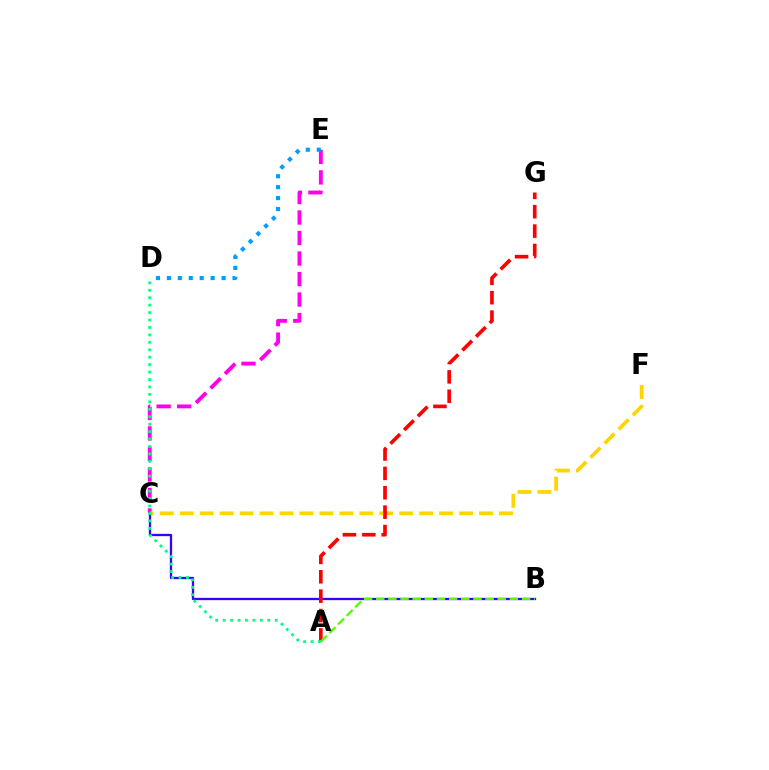{('C', 'E'): [{'color': '#ff00ed', 'line_style': 'dashed', 'thickness': 2.79}], ('C', 'F'): [{'color': '#ffd500', 'line_style': 'dashed', 'thickness': 2.71}], ('B', 'C'): [{'color': '#3700ff', 'line_style': 'solid', 'thickness': 1.65}], ('A', 'G'): [{'color': '#ff0000', 'line_style': 'dashed', 'thickness': 2.63}], ('D', 'E'): [{'color': '#009eff', 'line_style': 'dotted', 'thickness': 2.97}], ('A', 'B'): [{'color': '#4fff00', 'line_style': 'dashed', 'thickness': 1.65}], ('A', 'D'): [{'color': '#00ff86', 'line_style': 'dotted', 'thickness': 2.02}]}